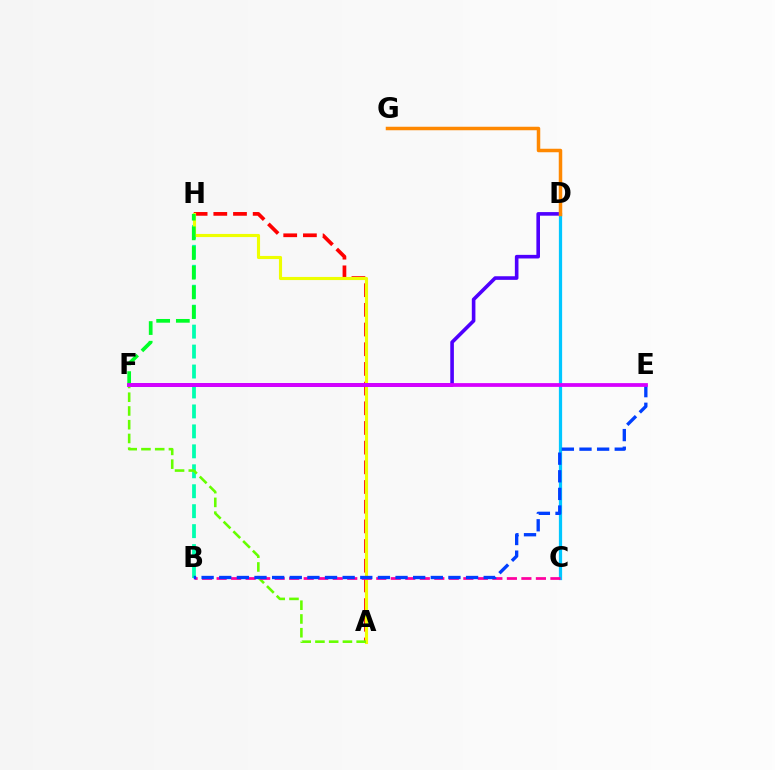{('C', 'D'): [{'color': '#00c7ff', 'line_style': 'solid', 'thickness': 2.33}], ('A', 'H'): [{'color': '#ff0000', 'line_style': 'dashed', 'thickness': 2.67}, {'color': '#eeff00', 'line_style': 'solid', 'thickness': 2.25}], ('B', 'H'): [{'color': '#00ffaf', 'line_style': 'dashed', 'thickness': 2.71}], ('D', 'F'): [{'color': '#4f00ff', 'line_style': 'solid', 'thickness': 2.6}], ('A', 'F'): [{'color': '#66ff00', 'line_style': 'dashed', 'thickness': 1.87}], ('B', 'C'): [{'color': '#ff00a0', 'line_style': 'dashed', 'thickness': 1.97}], ('F', 'H'): [{'color': '#00ff27', 'line_style': 'dashed', 'thickness': 2.67}], ('D', 'G'): [{'color': '#ff8800', 'line_style': 'solid', 'thickness': 2.52}], ('B', 'E'): [{'color': '#003fff', 'line_style': 'dashed', 'thickness': 2.4}], ('E', 'F'): [{'color': '#d600ff', 'line_style': 'solid', 'thickness': 2.72}]}